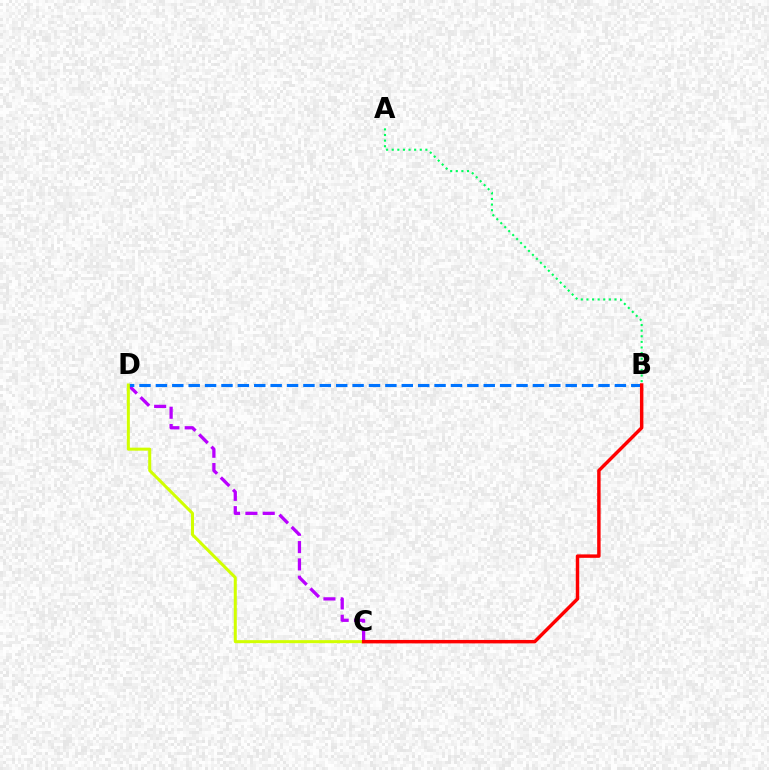{('C', 'D'): [{'color': '#b900ff', 'line_style': 'dashed', 'thickness': 2.35}, {'color': '#d1ff00', 'line_style': 'solid', 'thickness': 2.17}], ('B', 'D'): [{'color': '#0074ff', 'line_style': 'dashed', 'thickness': 2.23}], ('A', 'B'): [{'color': '#00ff5c', 'line_style': 'dotted', 'thickness': 1.52}], ('B', 'C'): [{'color': '#ff0000', 'line_style': 'solid', 'thickness': 2.48}]}